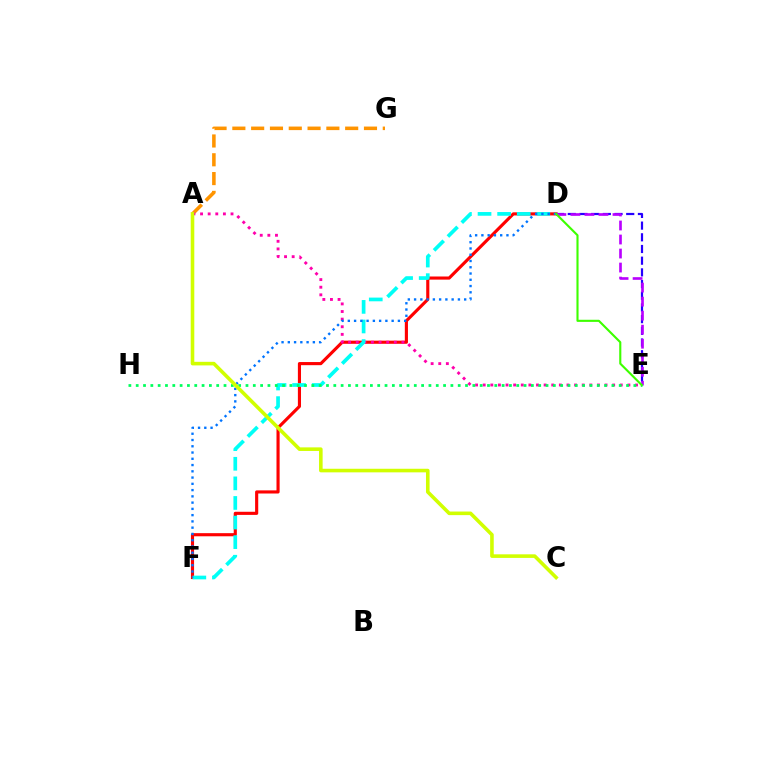{('A', 'G'): [{'color': '#ff9400', 'line_style': 'dashed', 'thickness': 2.55}], ('D', 'F'): [{'color': '#ff0000', 'line_style': 'solid', 'thickness': 2.25}, {'color': '#00fff6', 'line_style': 'dashed', 'thickness': 2.66}, {'color': '#0074ff', 'line_style': 'dotted', 'thickness': 1.7}], ('A', 'E'): [{'color': '#ff00ac', 'line_style': 'dotted', 'thickness': 2.07}], ('D', 'E'): [{'color': '#2500ff', 'line_style': 'dashed', 'thickness': 1.59}, {'color': '#b900ff', 'line_style': 'dashed', 'thickness': 1.9}, {'color': '#3dff00', 'line_style': 'solid', 'thickness': 1.52}], ('E', 'H'): [{'color': '#00ff5c', 'line_style': 'dotted', 'thickness': 1.99}], ('A', 'C'): [{'color': '#d1ff00', 'line_style': 'solid', 'thickness': 2.59}]}